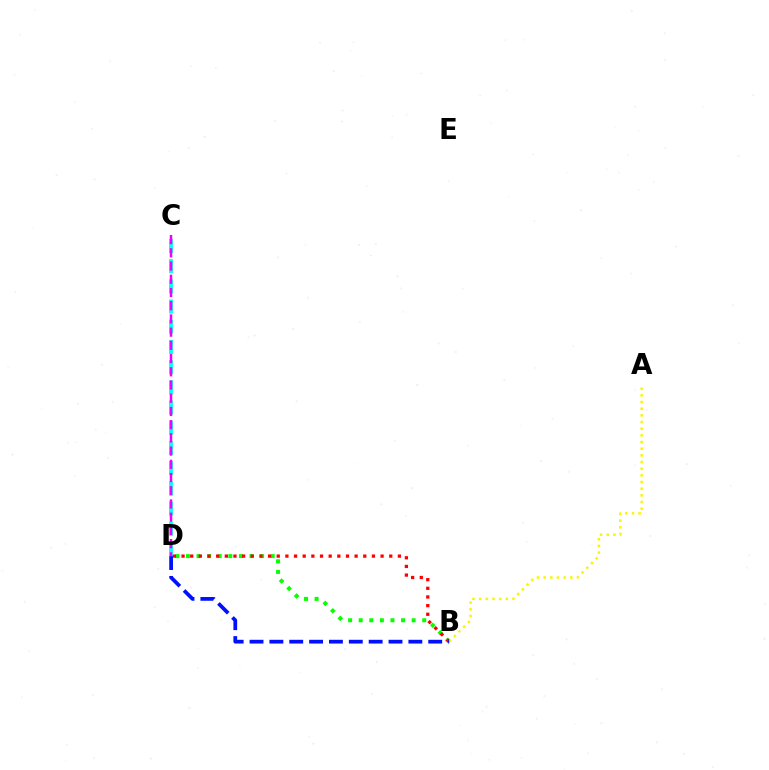{('B', 'D'): [{'color': '#08ff00', 'line_style': 'dotted', 'thickness': 2.88}, {'color': '#ff0000', 'line_style': 'dotted', 'thickness': 2.35}, {'color': '#0010ff', 'line_style': 'dashed', 'thickness': 2.7}], ('C', 'D'): [{'color': '#00fff6', 'line_style': 'dashed', 'thickness': 2.74}, {'color': '#ee00ff', 'line_style': 'dashed', 'thickness': 1.8}], ('A', 'B'): [{'color': '#fcf500', 'line_style': 'dotted', 'thickness': 1.81}]}